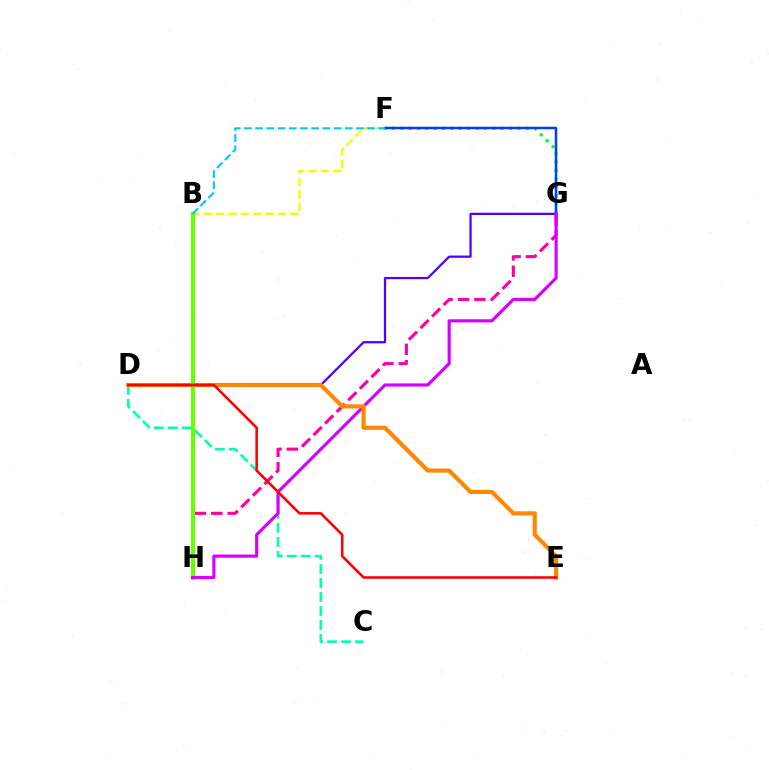{('C', 'D'): [{'color': '#00ffaf', 'line_style': 'dashed', 'thickness': 1.9}], ('G', 'H'): [{'color': '#ff00a0', 'line_style': 'dashed', 'thickness': 2.22}, {'color': '#d600ff', 'line_style': 'solid', 'thickness': 2.27}], ('F', 'G'): [{'color': '#00ff27', 'line_style': 'dotted', 'thickness': 2.27}, {'color': '#003fff', 'line_style': 'solid', 'thickness': 1.8}], ('B', 'F'): [{'color': '#eeff00', 'line_style': 'dashed', 'thickness': 1.67}, {'color': '#00c7ff', 'line_style': 'dashed', 'thickness': 1.52}], ('D', 'G'): [{'color': '#4f00ff', 'line_style': 'solid', 'thickness': 1.62}], ('B', 'H'): [{'color': '#66ff00', 'line_style': 'solid', 'thickness': 2.91}], ('D', 'E'): [{'color': '#ff8800', 'line_style': 'solid', 'thickness': 2.98}, {'color': '#ff0000', 'line_style': 'solid', 'thickness': 1.85}]}